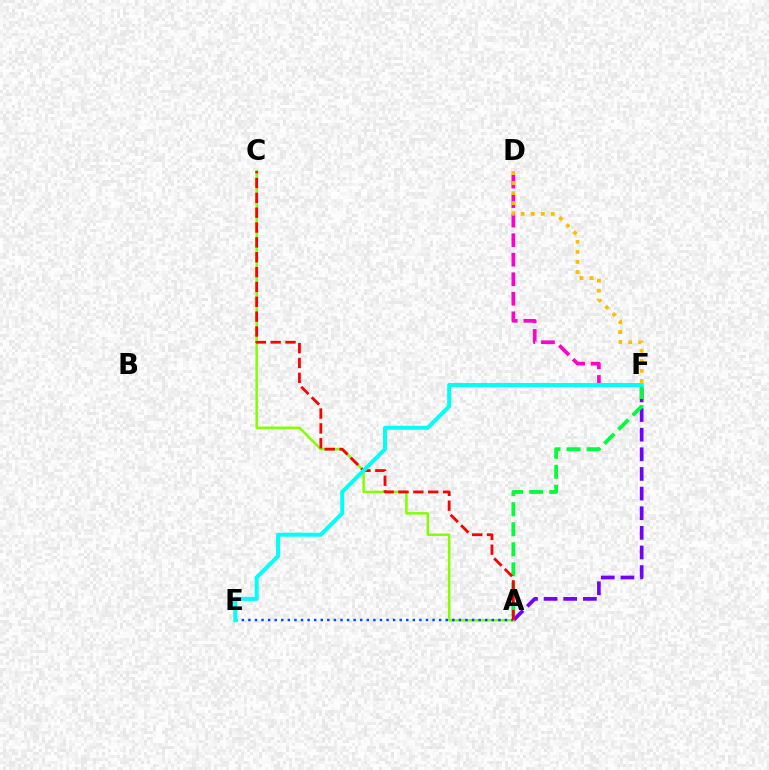{('A', 'F'): [{'color': '#7200ff', 'line_style': 'dashed', 'thickness': 2.67}, {'color': '#00ff39', 'line_style': 'dashed', 'thickness': 2.72}], ('A', 'C'): [{'color': '#84ff00', 'line_style': 'solid', 'thickness': 1.79}, {'color': '#ff0000', 'line_style': 'dashed', 'thickness': 2.02}], ('A', 'E'): [{'color': '#004bff', 'line_style': 'dotted', 'thickness': 1.79}], ('D', 'F'): [{'color': '#ff00cf', 'line_style': 'dashed', 'thickness': 2.65}, {'color': '#ffbd00', 'line_style': 'dotted', 'thickness': 2.73}], ('E', 'F'): [{'color': '#00fff6', 'line_style': 'solid', 'thickness': 2.86}]}